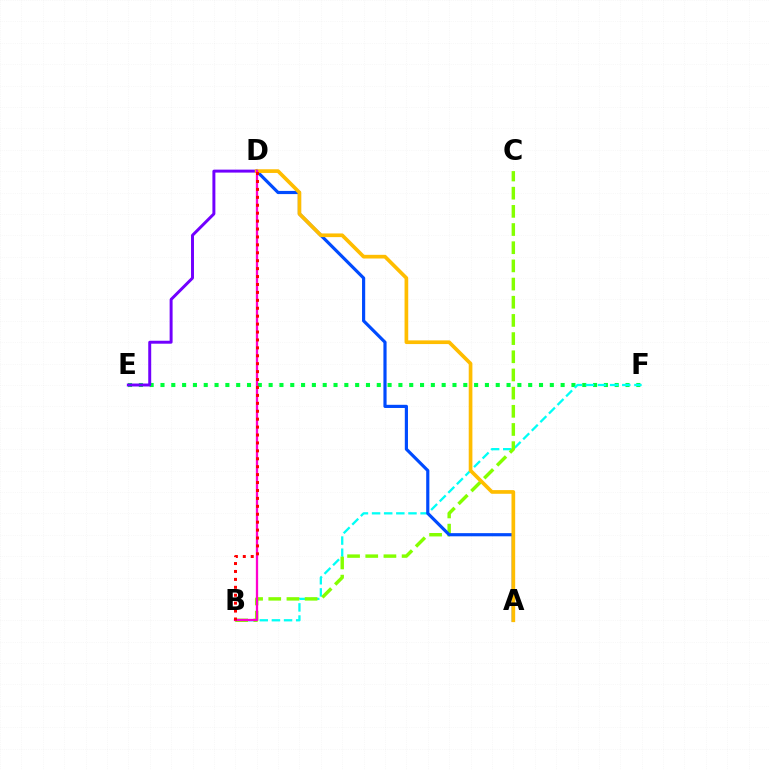{('E', 'F'): [{'color': '#00ff39', 'line_style': 'dotted', 'thickness': 2.94}], ('B', 'F'): [{'color': '#00fff6', 'line_style': 'dashed', 'thickness': 1.65}], ('B', 'C'): [{'color': '#84ff00', 'line_style': 'dashed', 'thickness': 2.47}], ('A', 'D'): [{'color': '#004bff', 'line_style': 'solid', 'thickness': 2.28}, {'color': '#ffbd00', 'line_style': 'solid', 'thickness': 2.65}], ('D', 'E'): [{'color': '#7200ff', 'line_style': 'solid', 'thickness': 2.13}], ('B', 'D'): [{'color': '#ff00cf', 'line_style': 'solid', 'thickness': 1.65}, {'color': '#ff0000', 'line_style': 'dotted', 'thickness': 2.15}]}